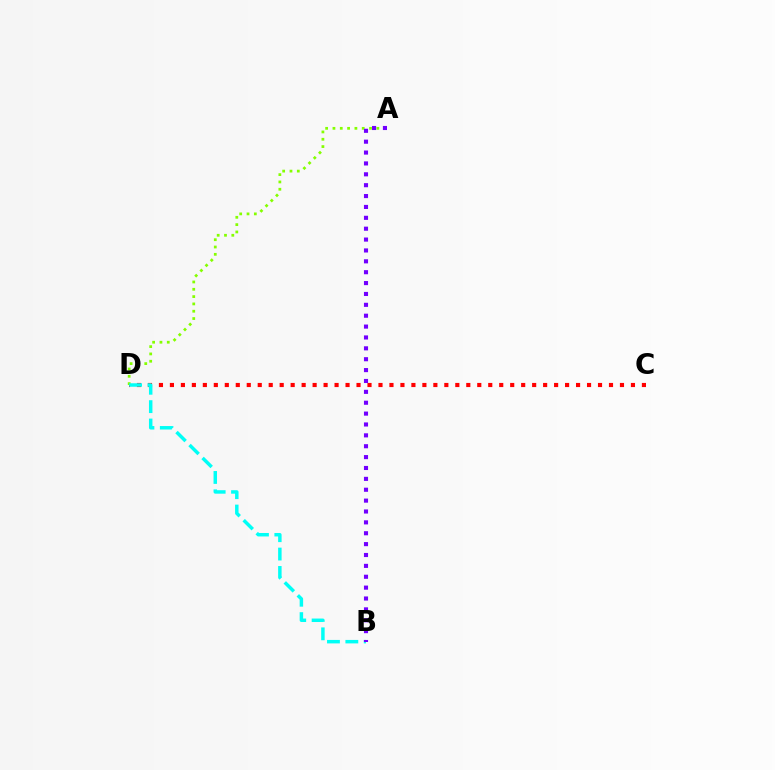{('C', 'D'): [{'color': '#ff0000', 'line_style': 'dotted', 'thickness': 2.98}], ('A', 'D'): [{'color': '#84ff00', 'line_style': 'dotted', 'thickness': 1.99}], ('B', 'D'): [{'color': '#00fff6', 'line_style': 'dashed', 'thickness': 2.5}], ('A', 'B'): [{'color': '#7200ff', 'line_style': 'dotted', 'thickness': 2.96}]}